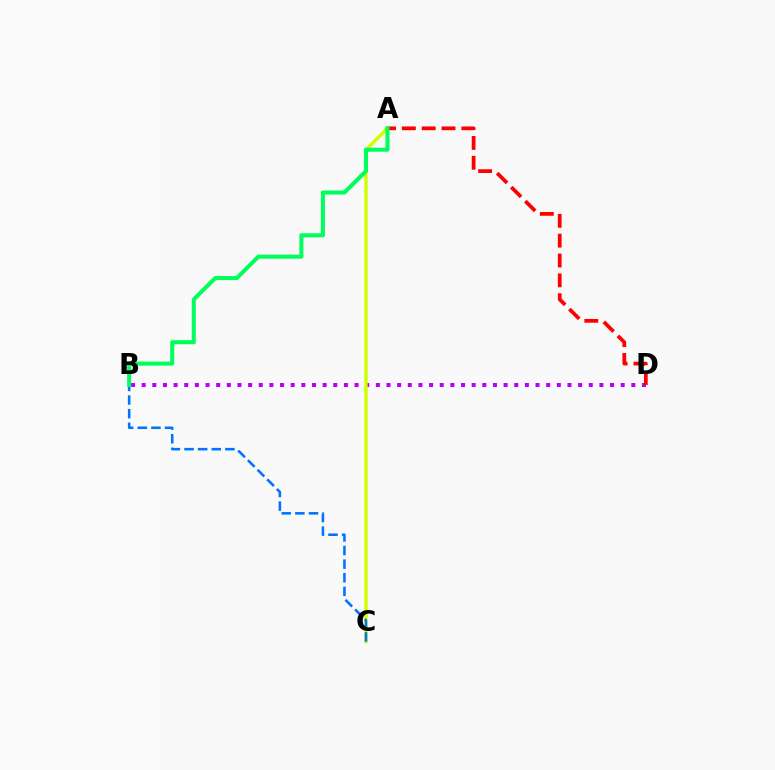{('B', 'D'): [{'color': '#b900ff', 'line_style': 'dotted', 'thickness': 2.89}], ('A', 'C'): [{'color': '#d1ff00', 'line_style': 'solid', 'thickness': 2.45}], ('A', 'D'): [{'color': '#ff0000', 'line_style': 'dashed', 'thickness': 2.69}], ('B', 'C'): [{'color': '#0074ff', 'line_style': 'dashed', 'thickness': 1.85}], ('A', 'B'): [{'color': '#00ff5c', 'line_style': 'solid', 'thickness': 2.92}]}